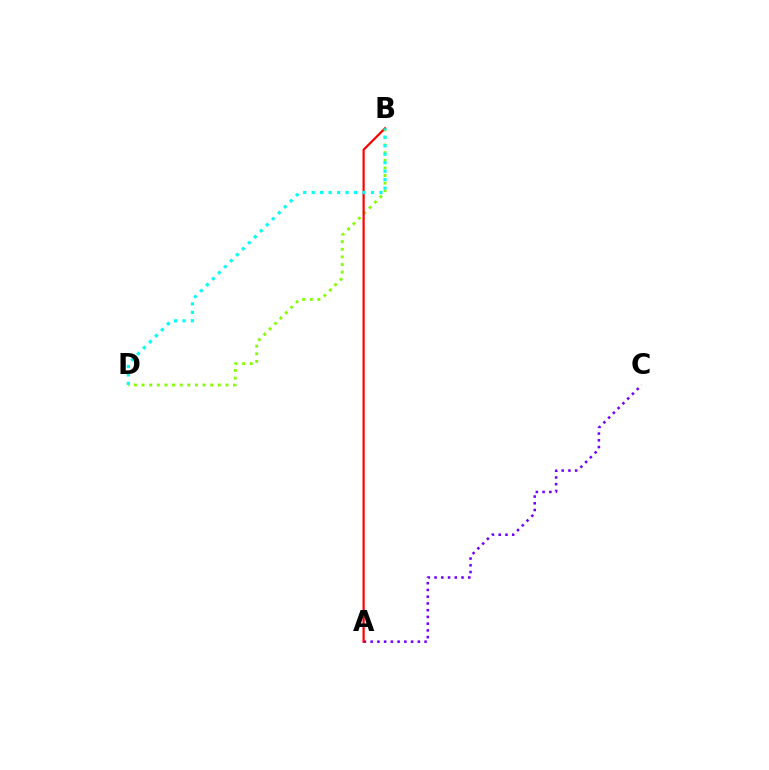{('B', 'D'): [{'color': '#84ff00', 'line_style': 'dotted', 'thickness': 2.07}, {'color': '#00fff6', 'line_style': 'dotted', 'thickness': 2.3}], ('A', 'C'): [{'color': '#7200ff', 'line_style': 'dotted', 'thickness': 1.83}], ('A', 'B'): [{'color': '#ff0000', 'line_style': 'solid', 'thickness': 1.59}]}